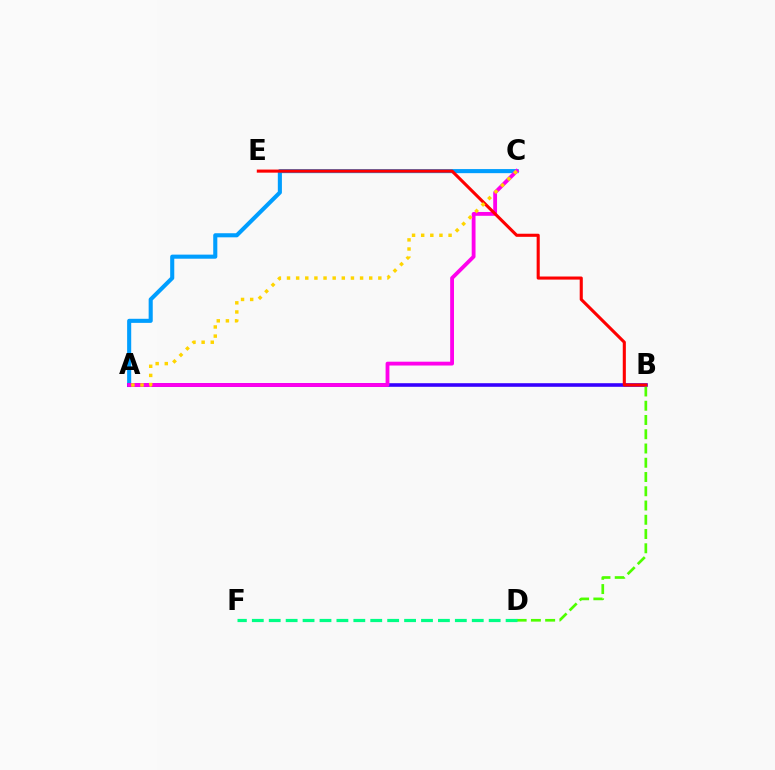{('A', 'C'): [{'color': '#009eff', 'line_style': 'solid', 'thickness': 2.94}, {'color': '#ff00ed', 'line_style': 'solid', 'thickness': 2.75}, {'color': '#ffd500', 'line_style': 'dotted', 'thickness': 2.48}], ('A', 'B'): [{'color': '#3700ff', 'line_style': 'solid', 'thickness': 2.59}], ('B', 'D'): [{'color': '#4fff00', 'line_style': 'dashed', 'thickness': 1.94}], ('B', 'E'): [{'color': '#ff0000', 'line_style': 'solid', 'thickness': 2.22}], ('D', 'F'): [{'color': '#00ff86', 'line_style': 'dashed', 'thickness': 2.3}]}